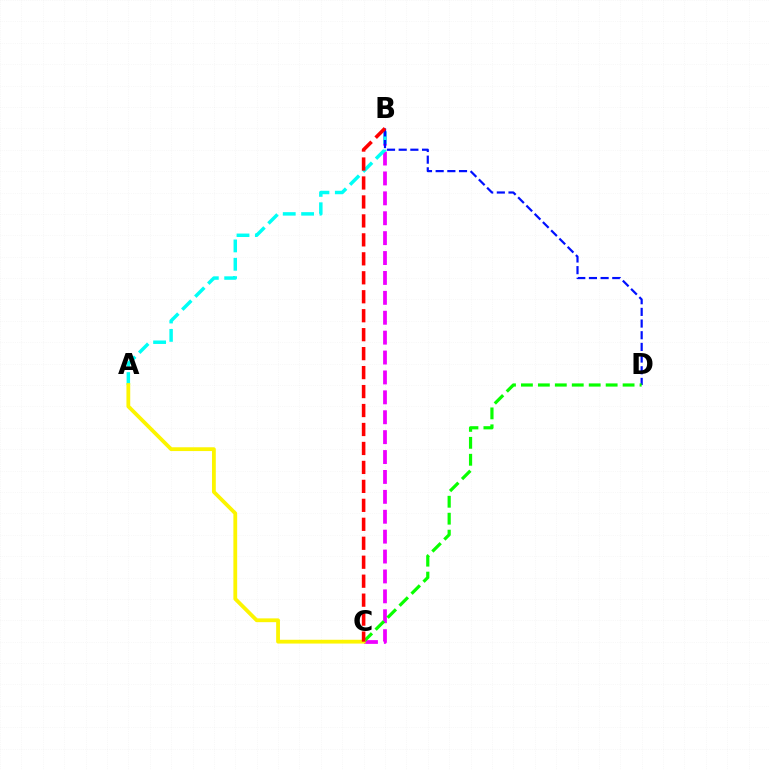{('B', 'C'): [{'color': '#ee00ff', 'line_style': 'dashed', 'thickness': 2.7}, {'color': '#ff0000', 'line_style': 'dashed', 'thickness': 2.58}], ('A', 'B'): [{'color': '#00fff6', 'line_style': 'dashed', 'thickness': 2.5}], ('B', 'D'): [{'color': '#0010ff', 'line_style': 'dashed', 'thickness': 1.59}], ('C', 'D'): [{'color': '#08ff00', 'line_style': 'dashed', 'thickness': 2.3}], ('A', 'C'): [{'color': '#fcf500', 'line_style': 'solid', 'thickness': 2.73}]}